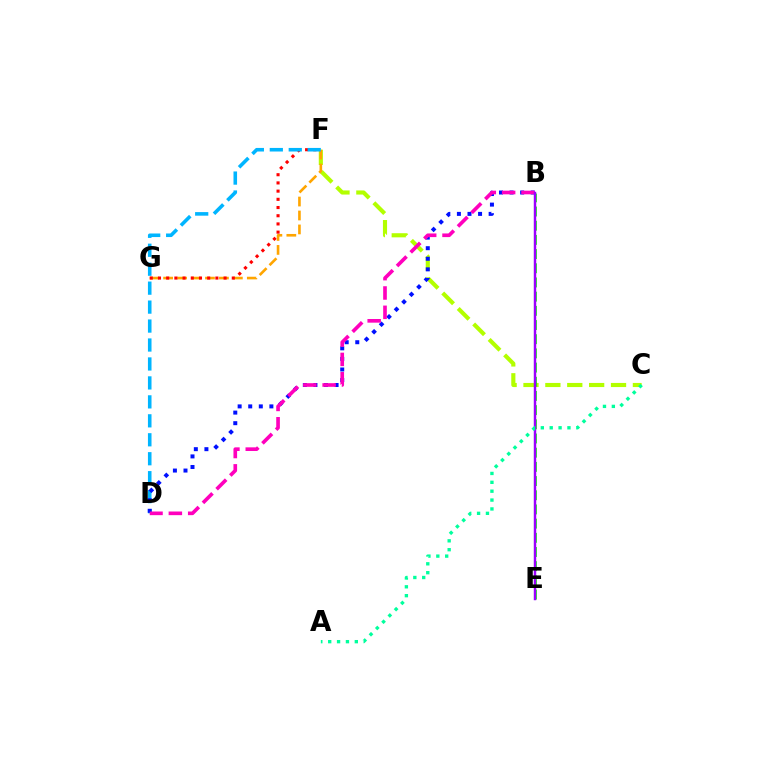{('C', 'F'): [{'color': '#b3ff00', 'line_style': 'dashed', 'thickness': 2.97}], ('F', 'G'): [{'color': '#ffa500', 'line_style': 'dashed', 'thickness': 1.9}, {'color': '#ff0000', 'line_style': 'dotted', 'thickness': 2.23}], ('B', 'E'): [{'color': '#08ff00', 'line_style': 'dashed', 'thickness': 1.93}, {'color': '#9b00ff', 'line_style': 'solid', 'thickness': 1.76}], ('D', 'F'): [{'color': '#00b5ff', 'line_style': 'dashed', 'thickness': 2.57}], ('B', 'D'): [{'color': '#0010ff', 'line_style': 'dotted', 'thickness': 2.87}, {'color': '#ff00bd', 'line_style': 'dashed', 'thickness': 2.63}], ('A', 'C'): [{'color': '#00ff9d', 'line_style': 'dotted', 'thickness': 2.41}]}